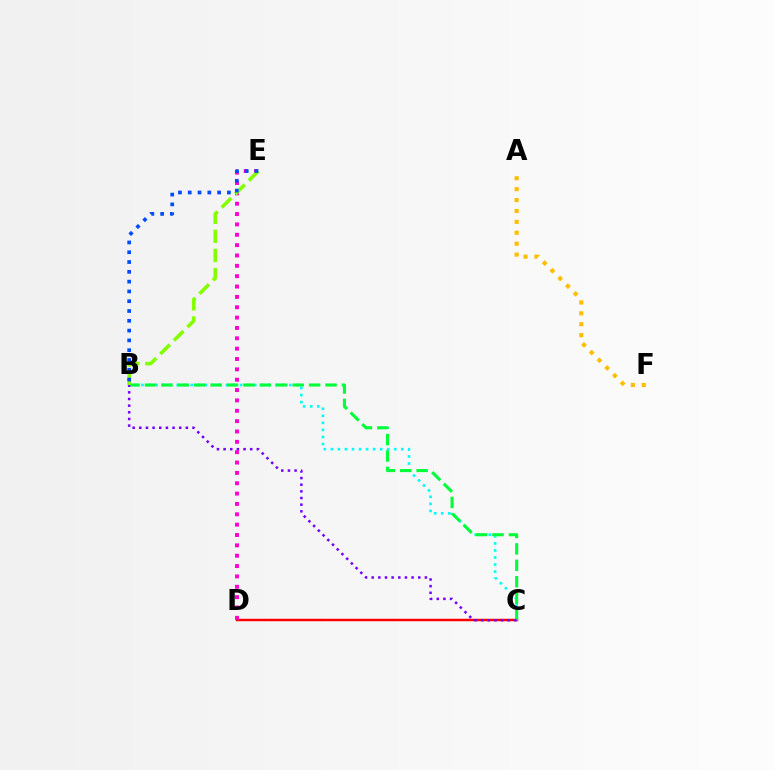{('A', 'F'): [{'color': '#ffbd00', 'line_style': 'dotted', 'thickness': 2.96}], ('C', 'D'): [{'color': '#ff0000', 'line_style': 'solid', 'thickness': 1.77}], ('B', 'C'): [{'color': '#00fff6', 'line_style': 'dotted', 'thickness': 1.91}, {'color': '#00ff39', 'line_style': 'dashed', 'thickness': 2.23}, {'color': '#7200ff', 'line_style': 'dotted', 'thickness': 1.81}], ('D', 'E'): [{'color': '#ff00cf', 'line_style': 'dotted', 'thickness': 2.81}], ('B', 'E'): [{'color': '#84ff00', 'line_style': 'dashed', 'thickness': 2.6}, {'color': '#004bff', 'line_style': 'dotted', 'thickness': 2.66}]}